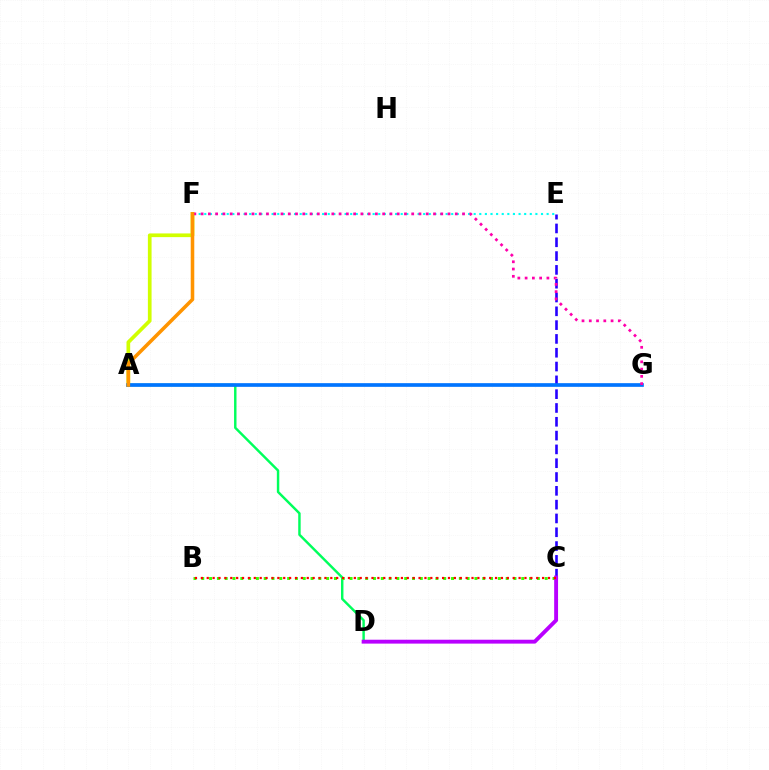{('C', 'E'): [{'color': '#2500ff', 'line_style': 'dashed', 'thickness': 1.88}], ('A', 'F'): [{'color': '#d1ff00', 'line_style': 'solid', 'thickness': 2.66}, {'color': '#ff9400', 'line_style': 'solid', 'thickness': 2.56}], ('A', 'D'): [{'color': '#00ff5c', 'line_style': 'solid', 'thickness': 1.76}], ('B', 'C'): [{'color': '#3dff00', 'line_style': 'dotted', 'thickness': 2.12}, {'color': '#ff0000', 'line_style': 'dotted', 'thickness': 1.6}], ('E', 'F'): [{'color': '#00fff6', 'line_style': 'dotted', 'thickness': 1.52}], ('A', 'G'): [{'color': '#0074ff', 'line_style': 'solid', 'thickness': 2.64}], ('F', 'G'): [{'color': '#ff00ac', 'line_style': 'dotted', 'thickness': 1.97}], ('C', 'D'): [{'color': '#b900ff', 'line_style': 'solid', 'thickness': 2.8}]}